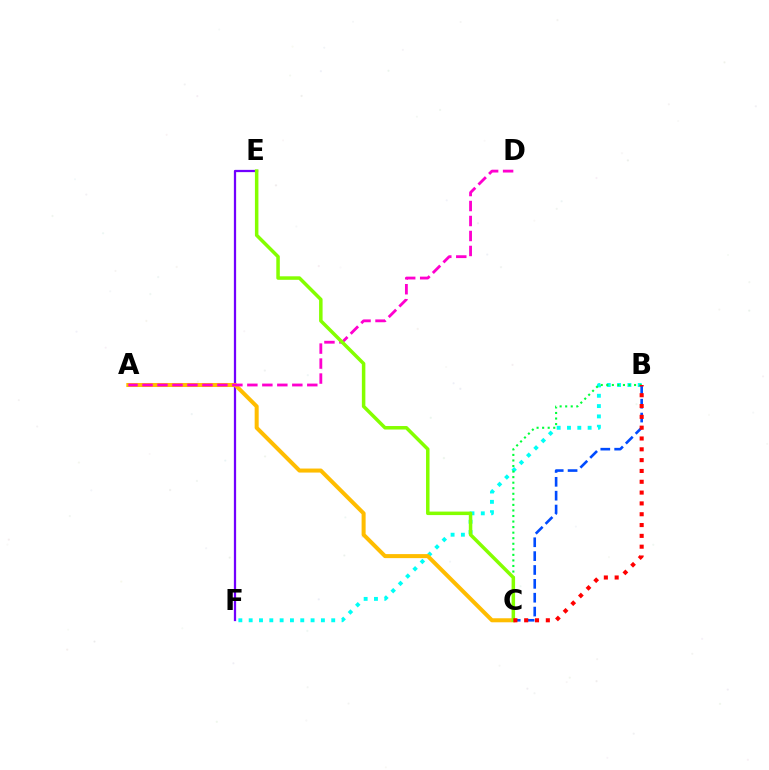{('B', 'F'): [{'color': '#00fff6', 'line_style': 'dotted', 'thickness': 2.8}], ('E', 'F'): [{'color': '#7200ff', 'line_style': 'solid', 'thickness': 1.63}], ('B', 'C'): [{'color': '#00ff39', 'line_style': 'dotted', 'thickness': 1.51}, {'color': '#004bff', 'line_style': 'dashed', 'thickness': 1.88}, {'color': '#ff0000', 'line_style': 'dotted', 'thickness': 2.94}], ('A', 'C'): [{'color': '#ffbd00', 'line_style': 'solid', 'thickness': 2.9}], ('A', 'D'): [{'color': '#ff00cf', 'line_style': 'dashed', 'thickness': 2.04}], ('C', 'E'): [{'color': '#84ff00', 'line_style': 'solid', 'thickness': 2.52}]}